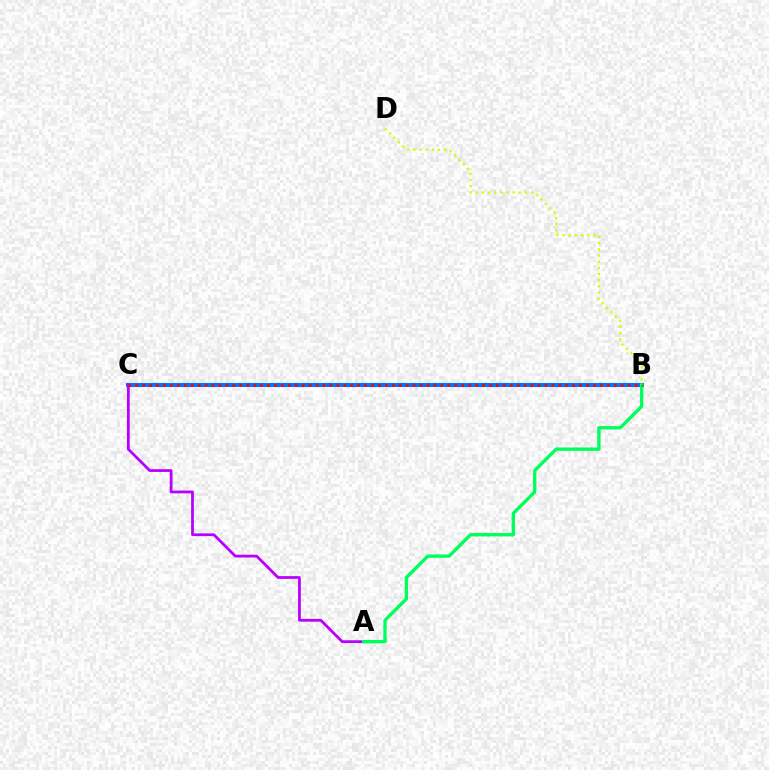{('B', 'C'): [{'color': '#0074ff', 'line_style': 'solid', 'thickness': 2.91}, {'color': '#ff0000', 'line_style': 'dotted', 'thickness': 1.88}], ('A', 'C'): [{'color': '#b900ff', 'line_style': 'solid', 'thickness': 2.0}], ('A', 'B'): [{'color': '#00ff5c', 'line_style': 'solid', 'thickness': 2.41}], ('B', 'D'): [{'color': '#d1ff00', 'line_style': 'dotted', 'thickness': 1.68}]}